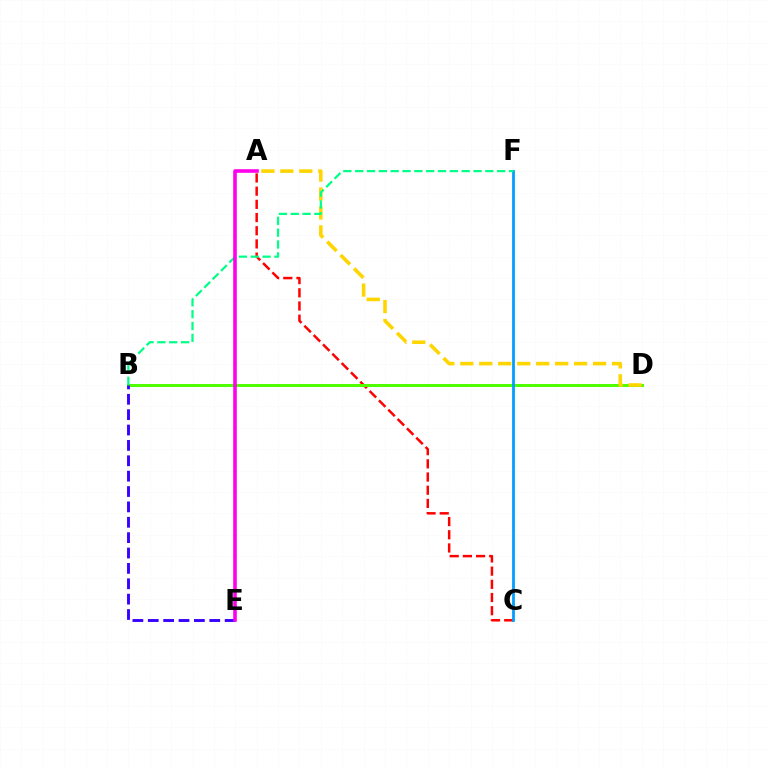{('A', 'C'): [{'color': '#ff0000', 'line_style': 'dashed', 'thickness': 1.79}], ('B', 'D'): [{'color': '#4fff00', 'line_style': 'solid', 'thickness': 2.14}], ('C', 'F'): [{'color': '#009eff', 'line_style': 'solid', 'thickness': 2.0}], ('B', 'E'): [{'color': '#3700ff', 'line_style': 'dashed', 'thickness': 2.09}], ('A', 'D'): [{'color': '#ffd500', 'line_style': 'dashed', 'thickness': 2.58}], ('B', 'F'): [{'color': '#00ff86', 'line_style': 'dashed', 'thickness': 1.61}], ('A', 'E'): [{'color': '#ff00ed', 'line_style': 'solid', 'thickness': 2.59}]}